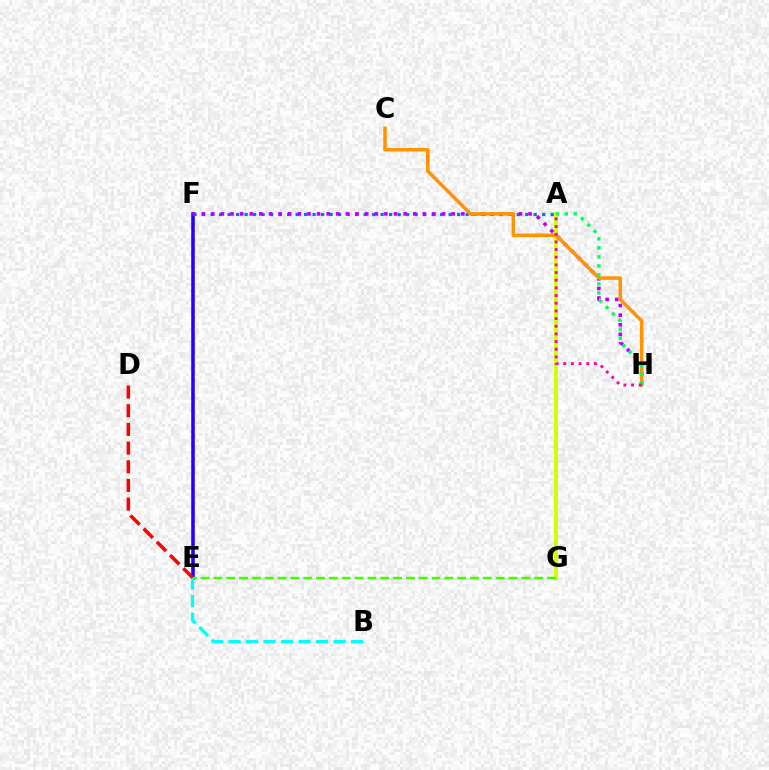{('E', 'F'): [{'color': '#2500ff', 'line_style': 'solid', 'thickness': 2.56}], ('A', 'F'): [{'color': '#0074ff', 'line_style': 'dotted', 'thickness': 2.31}], ('A', 'G'): [{'color': '#d1ff00', 'line_style': 'solid', 'thickness': 2.84}], ('F', 'H'): [{'color': '#b900ff', 'line_style': 'dotted', 'thickness': 2.61}], ('B', 'E'): [{'color': '#00fff6', 'line_style': 'dashed', 'thickness': 2.38}], ('C', 'H'): [{'color': '#ff9400', 'line_style': 'solid', 'thickness': 2.56}], ('A', 'H'): [{'color': '#00ff5c', 'line_style': 'dotted', 'thickness': 2.45}, {'color': '#ff00ac', 'line_style': 'dotted', 'thickness': 2.08}], ('E', 'G'): [{'color': '#3dff00', 'line_style': 'dashed', 'thickness': 1.74}], ('D', 'E'): [{'color': '#ff0000', 'line_style': 'dashed', 'thickness': 2.54}]}